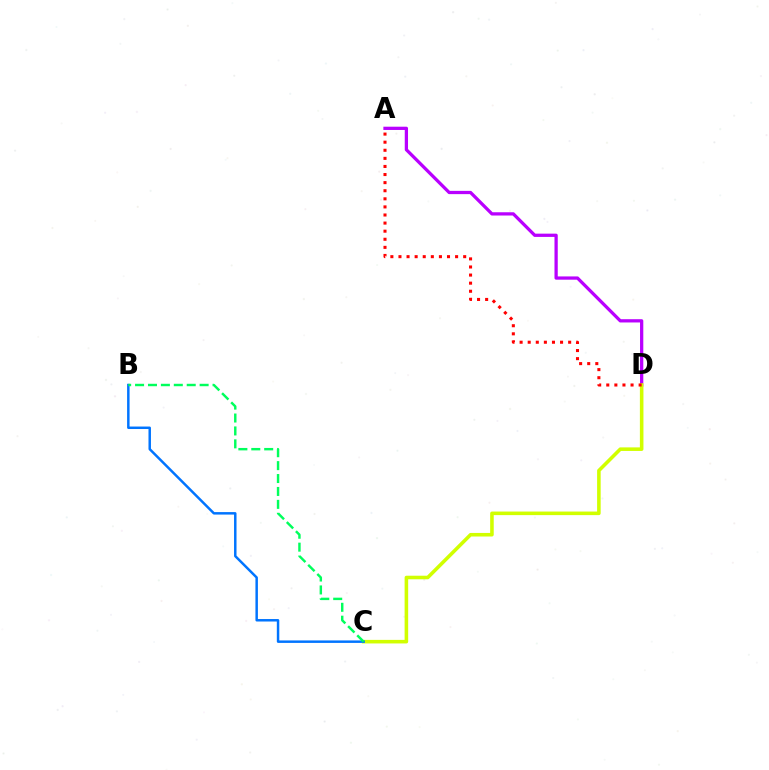{('A', 'D'): [{'color': '#b900ff', 'line_style': 'solid', 'thickness': 2.35}, {'color': '#ff0000', 'line_style': 'dotted', 'thickness': 2.2}], ('C', 'D'): [{'color': '#d1ff00', 'line_style': 'solid', 'thickness': 2.57}], ('B', 'C'): [{'color': '#0074ff', 'line_style': 'solid', 'thickness': 1.78}, {'color': '#00ff5c', 'line_style': 'dashed', 'thickness': 1.75}]}